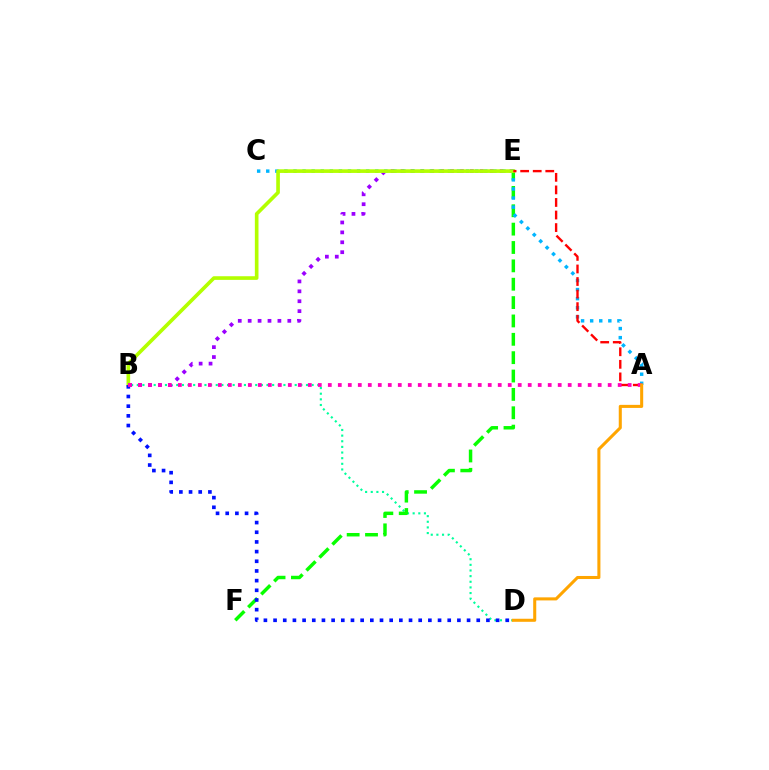{('B', 'D'): [{'color': '#00ff9d', 'line_style': 'dotted', 'thickness': 1.53}, {'color': '#0010ff', 'line_style': 'dotted', 'thickness': 2.63}], ('E', 'F'): [{'color': '#08ff00', 'line_style': 'dashed', 'thickness': 2.49}], ('B', 'E'): [{'color': '#9b00ff', 'line_style': 'dotted', 'thickness': 2.69}, {'color': '#b3ff00', 'line_style': 'solid', 'thickness': 2.62}], ('A', 'C'): [{'color': '#00b5ff', 'line_style': 'dotted', 'thickness': 2.47}], ('A', 'E'): [{'color': '#ff0000', 'line_style': 'dashed', 'thickness': 1.71}], ('A', 'B'): [{'color': '#ff00bd', 'line_style': 'dotted', 'thickness': 2.72}], ('A', 'D'): [{'color': '#ffa500', 'line_style': 'solid', 'thickness': 2.2}]}